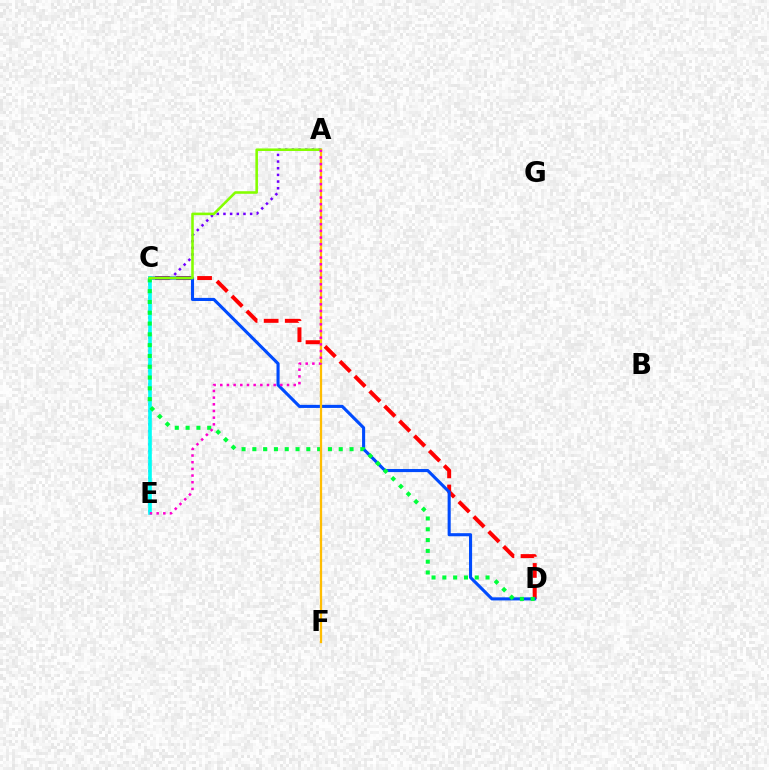{('C', 'D'): [{'color': '#ff0000', 'line_style': 'dashed', 'thickness': 2.86}, {'color': '#004bff', 'line_style': 'solid', 'thickness': 2.23}, {'color': '#00ff39', 'line_style': 'dotted', 'thickness': 2.93}], ('A', 'E'): [{'color': '#7200ff', 'line_style': 'dotted', 'thickness': 1.81}, {'color': '#ff00cf', 'line_style': 'dotted', 'thickness': 1.81}], ('C', 'E'): [{'color': '#00fff6', 'line_style': 'solid', 'thickness': 2.61}], ('A', 'C'): [{'color': '#84ff00', 'line_style': 'solid', 'thickness': 1.85}], ('A', 'F'): [{'color': '#ffbd00', 'line_style': 'solid', 'thickness': 1.63}]}